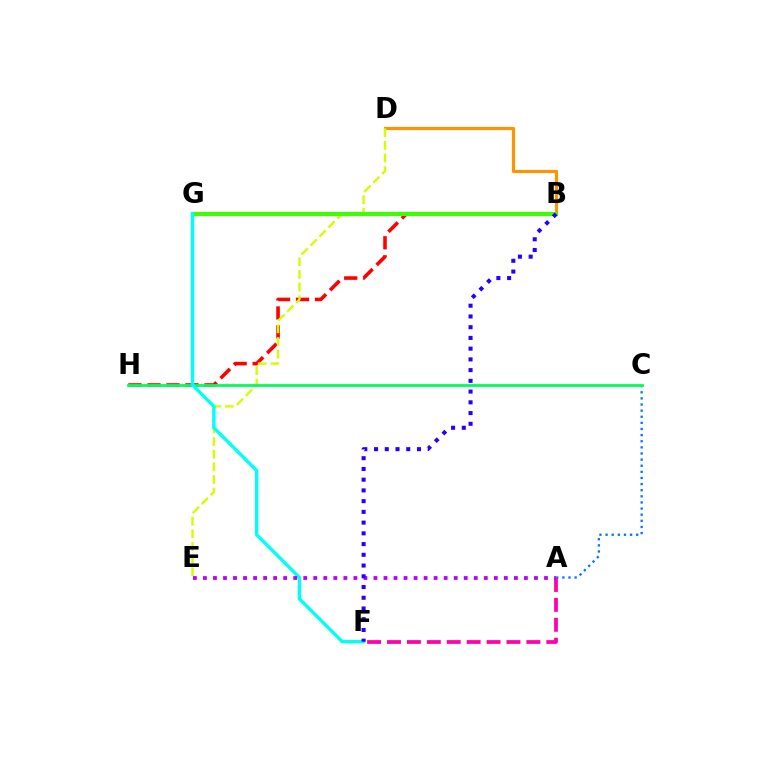{('B', 'H'): [{'color': '#ff0000', 'line_style': 'dashed', 'thickness': 2.58}], ('A', 'C'): [{'color': '#0074ff', 'line_style': 'dotted', 'thickness': 1.66}], ('B', 'D'): [{'color': '#ff9400', 'line_style': 'solid', 'thickness': 2.28}], ('A', 'F'): [{'color': '#ff00ac', 'line_style': 'dashed', 'thickness': 2.71}], ('D', 'E'): [{'color': '#d1ff00', 'line_style': 'dashed', 'thickness': 1.72}], ('B', 'G'): [{'color': '#3dff00', 'line_style': 'solid', 'thickness': 2.96}], ('C', 'H'): [{'color': '#00ff5c', 'line_style': 'solid', 'thickness': 2.02}], ('F', 'G'): [{'color': '#00fff6', 'line_style': 'solid', 'thickness': 2.43}], ('A', 'E'): [{'color': '#b900ff', 'line_style': 'dotted', 'thickness': 2.73}], ('B', 'F'): [{'color': '#2500ff', 'line_style': 'dotted', 'thickness': 2.92}]}